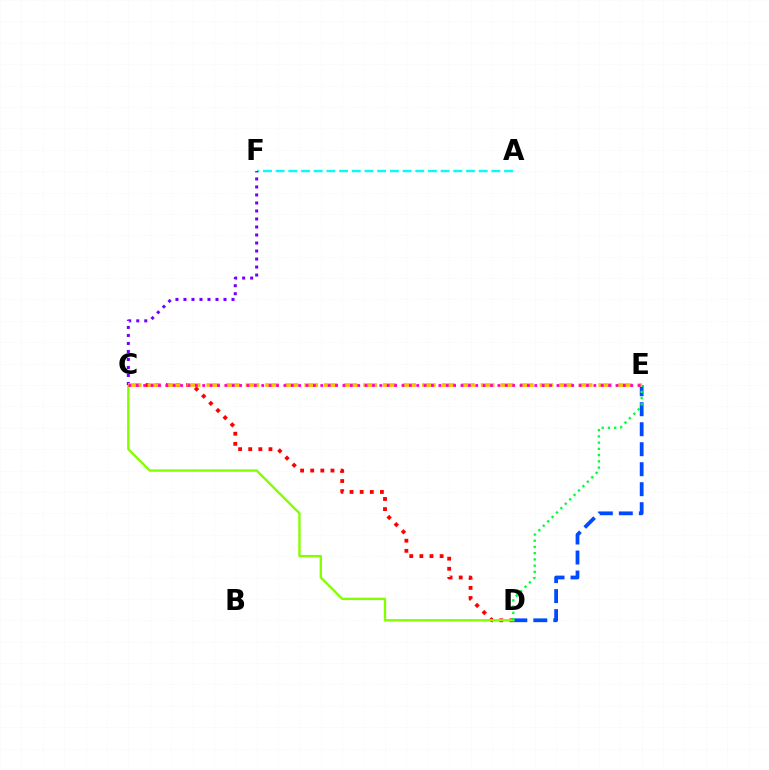{('A', 'F'): [{'color': '#00fff6', 'line_style': 'dashed', 'thickness': 1.72}], ('C', 'D'): [{'color': '#ff0000', 'line_style': 'dotted', 'thickness': 2.75}, {'color': '#84ff00', 'line_style': 'solid', 'thickness': 1.71}], ('D', 'E'): [{'color': '#004bff', 'line_style': 'dashed', 'thickness': 2.72}, {'color': '#00ff39', 'line_style': 'dotted', 'thickness': 1.69}], ('C', 'F'): [{'color': '#7200ff', 'line_style': 'dotted', 'thickness': 2.18}], ('C', 'E'): [{'color': '#ffbd00', 'line_style': 'dashed', 'thickness': 2.66}, {'color': '#ff00cf', 'line_style': 'dotted', 'thickness': 2.01}]}